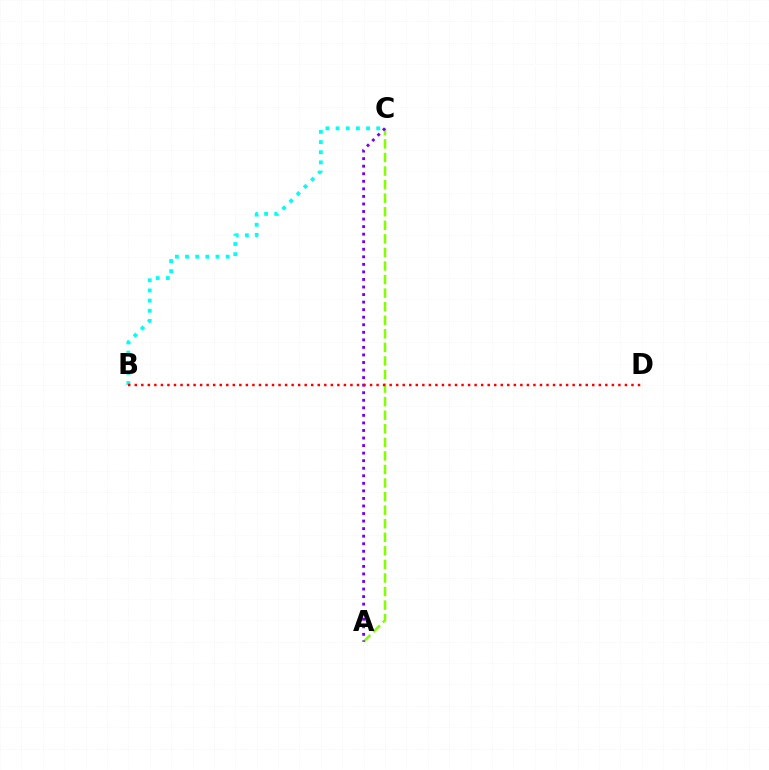{('A', 'C'): [{'color': '#84ff00', 'line_style': 'dashed', 'thickness': 1.84}, {'color': '#7200ff', 'line_style': 'dotted', 'thickness': 2.05}], ('B', 'C'): [{'color': '#00fff6', 'line_style': 'dotted', 'thickness': 2.76}], ('B', 'D'): [{'color': '#ff0000', 'line_style': 'dotted', 'thickness': 1.78}]}